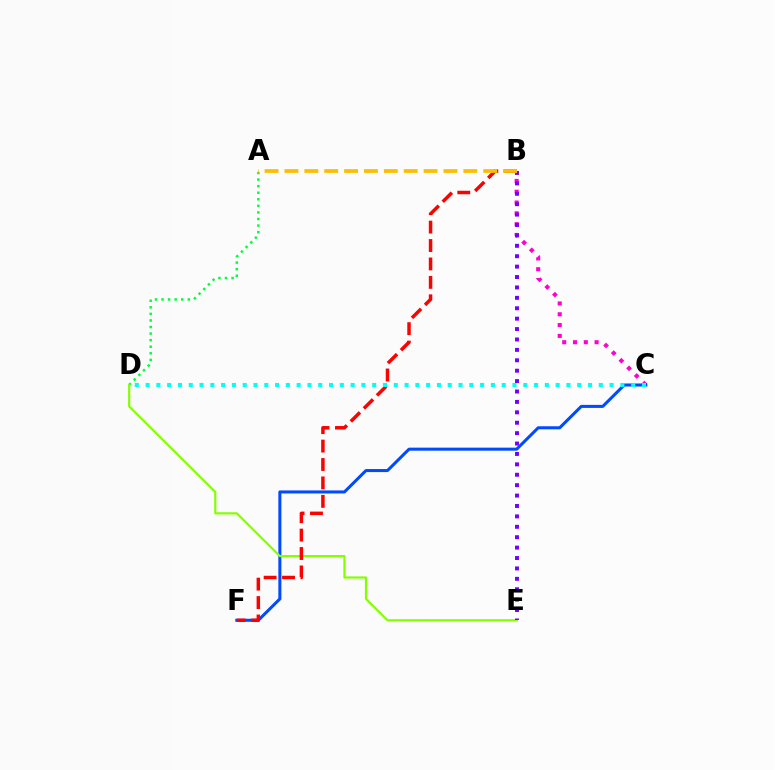{('B', 'C'): [{'color': '#ff00cf', 'line_style': 'dotted', 'thickness': 2.94}], ('C', 'F'): [{'color': '#004bff', 'line_style': 'solid', 'thickness': 2.19}], ('A', 'D'): [{'color': '#00ff39', 'line_style': 'dotted', 'thickness': 1.79}], ('D', 'E'): [{'color': '#84ff00', 'line_style': 'solid', 'thickness': 1.56}], ('B', 'E'): [{'color': '#7200ff', 'line_style': 'dotted', 'thickness': 2.83}], ('B', 'F'): [{'color': '#ff0000', 'line_style': 'dashed', 'thickness': 2.5}], ('A', 'B'): [{'color': '#ffbd00', 'line_style': 'dashed', 'thickness': 2.7}], ('C', 'D'): [{'color': '#00fff6', 'line_style': 'dotted', 'thickness': 2.93}]}